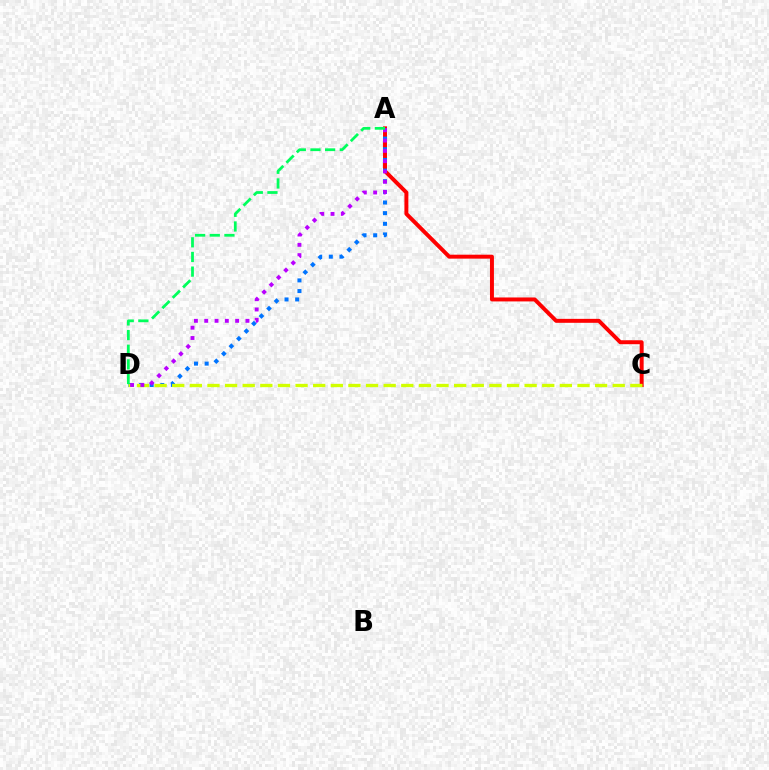{('A', 'C'): [{'color': '#ff0000', 'line_style': 'solid', 'thickness': 2.85}], ('A', 'D'): [{'color': '#0074ff', 'line_style': 'dotted', 'thickness': 2.89}, {'color': '#b900ff', 'line_style': 'dotted', 'thickness': 2.8}, {'color': '#00ff5c', 'line_style': 'dashed', 'thickness': 1.99}], ('C', 'D'): [{'color': '#d1ff00', 'line_style': 'dashed', 'thickness': 2.39}]}